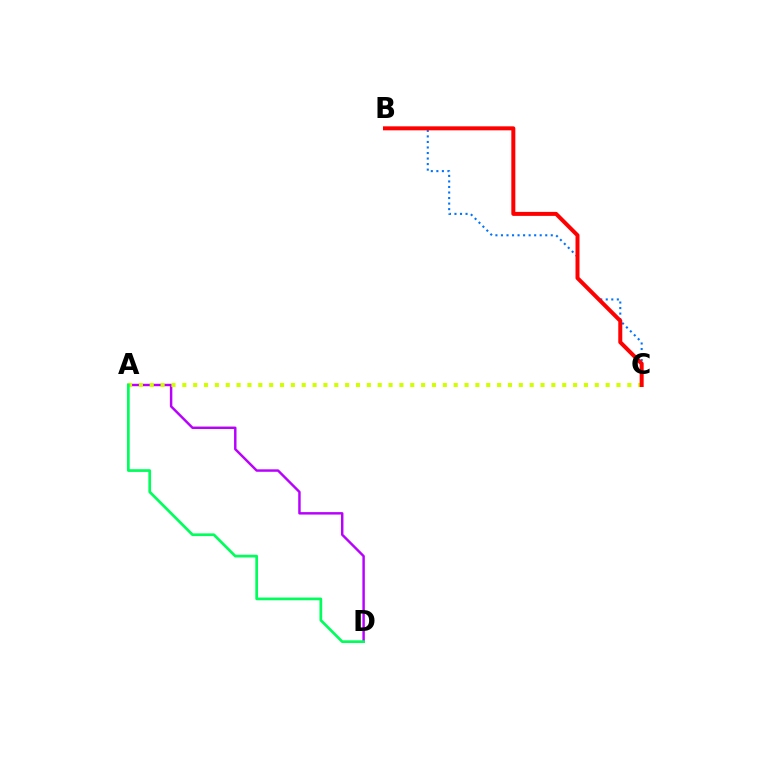{('B', 'C'): [{'color': '#0074ff', 'line_style': 'dotted', 'thickness': 1.5}, {'color': '#ff0000', 'line_style': 'solid', 'thickness': 2.87}], ('A', 'D'): [{'color': '#b900ff', 'line_style': 'solid', 'thickness': 1.77}, {'color': '#00ff5c', 'line_style': 'solid', 'thickness': 1.95}], ('A', 'C'): [{'color': '#d1ff00', 'line_style': 'dotted', 'thickness': 2.95}]}